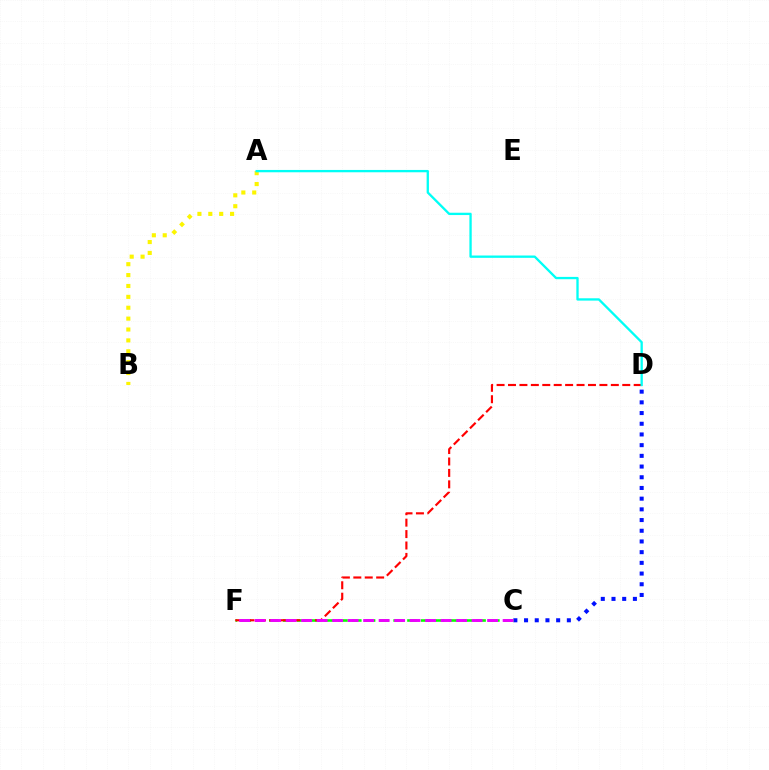{('C', 'D'): [{'color': '#0010ff', 'line_style': 'dotted', 'thickness': 2.91}], ('C', 'F'): [{'color': '#08ff00', 'line_style': 'dashed', 'thickness': 1.88}, {'color': '#ee00ff', 'line_style': 'dashed', 'thickness': 2.11}], ('A', 'B'): [{'color': '#fcf500', 'line_style': 'dotted', 'thickness': 2.96}], ('D', 'F'): [{'color': '#ff0000', 'line_style': 'dashed', 'thickness': 1.55}], ('A', 'D'): [{'color': '#00fff6', 'line_style': 'solid', 'thickness': 1.67}]}